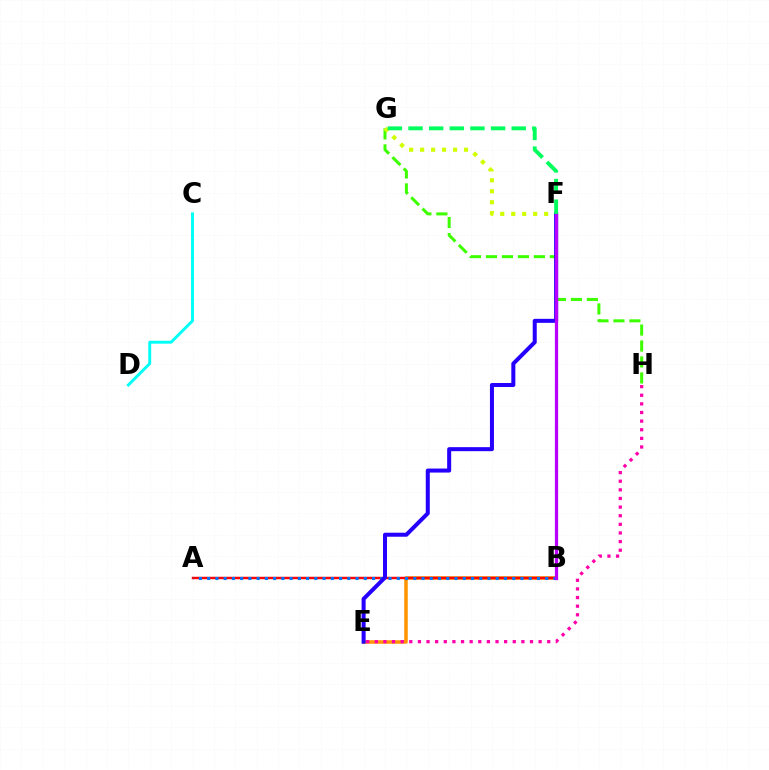{('G', 'H'): [{'color': '#3dff00', 'line_style': 'dashed', 'thickness': 2.17}], ('B', 'E'): [{'color': '#ff9400', 'line_style': 'solid', 'thickness': 2.53}], ('C', 'D'): [{'color': '#00fff6', 'line_style': 'solid', 'thickness': 2.1}], ('F', 'G'): [{'color': '#d1ff00', 'line_style': 'dotted', 'thickness': 2.98}, {'color': '#00ff5c', 'line_style': 'dashed', 'thickness': 2.8}], ('A', 'B'): [{'color': '#ff0000', 'line_style': 'solid', 'thickness': 1.76}, {'color': '#0074ff', 'line_style': 'dotted', 'thickness': 2.24}], ('E', 'H'): [{'color': '#ff00ac', 'line_style': 'dotted', 'thickness': 2.34}], ('E', 'F'): [{'color': '#2500ff', 'line_style': 'solid', 'thickness': 2.9}], ('B', 'F'): [{'color': '#b900ff', 'line_style': 'solid', 'thickness': 2.35}]}